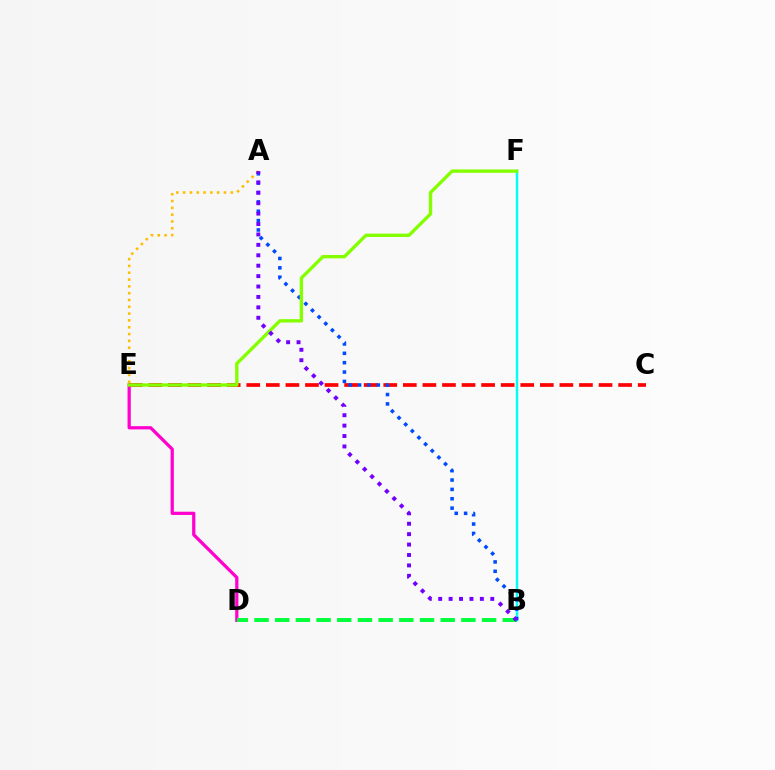{('D', 'E'): [{'color': '#ff00cf', 'line_style': 'solid', 'thickness': 2.33}], ('B', 'F'): [{'color': '#00fff6', 'line_style': 'solid', 'thickness': 1.78}], ('A', 'E'): [{'color': '#ffbd00', 'line_style': 'dotted', 'thickness': 1.85}], ('C', 'E'): [{'color': '#ff0000', 'line_style': 'dashed', 'thickness': 2.66}], ('B', 'D'): [{'color': '#00ff39', 'line_style': 'dashed', 'thickness': 2.81}], ('A', 'B'): [{'color': '#004bff', 'line_style': 'dotted', 'thickness': 2.54}, {'color': '#7200ff', 'line_style': 'dotted', 'thickness': 2.83}], ('E', 'F'): [{'color': '#84ff00', 'line_style': 'solid', 'thickness': 2.41}]}